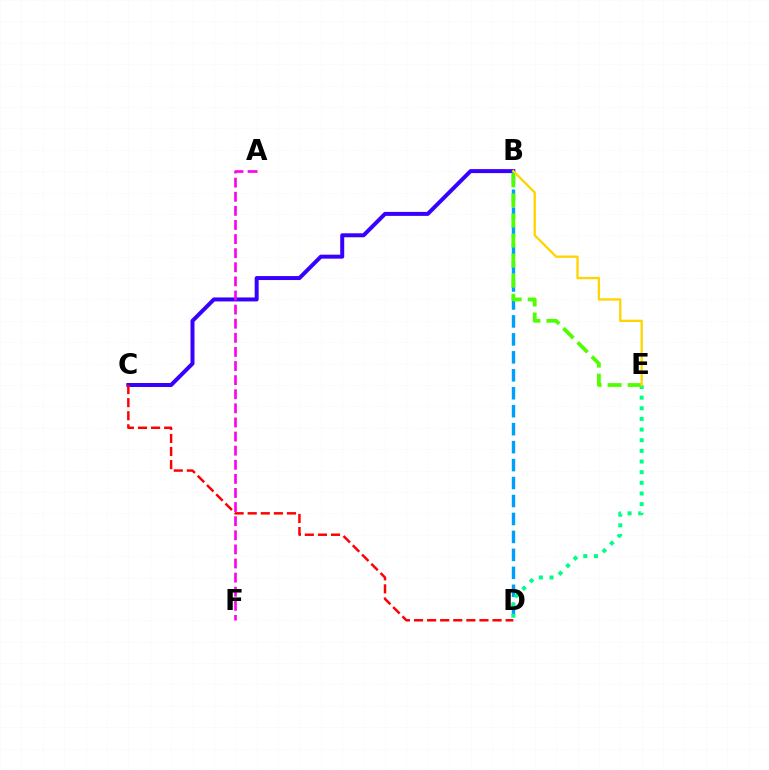{('B', 'C'): [{'color': '#3700ff', 'line_style': 'solid', 'thickness': 2.87}], ('C', 'D'): [{'color': '#ff0000', 'line_style': 'dashed', 'thickness': 1.78}], ('B', 'D'): [{'color': '#009eff', 'line_style': 'dashed', 'thickness': 2.44}], ('D', 'E'): [{'color': '#00ff86', 'line_style': 'dotted', 'thickness': 2.89}], ('A', 'F'): [{'color': '#ff00ed', 'line_style': 'dashed', 'thickness': 1.92}], ('B', 'E'): [{'color': '#4fff00', 'line_style': 'dashed', 'thickness': 2.72}, {'color': '#ffd500', 'line_style': 'solid', 'thickness': 1.67}]}